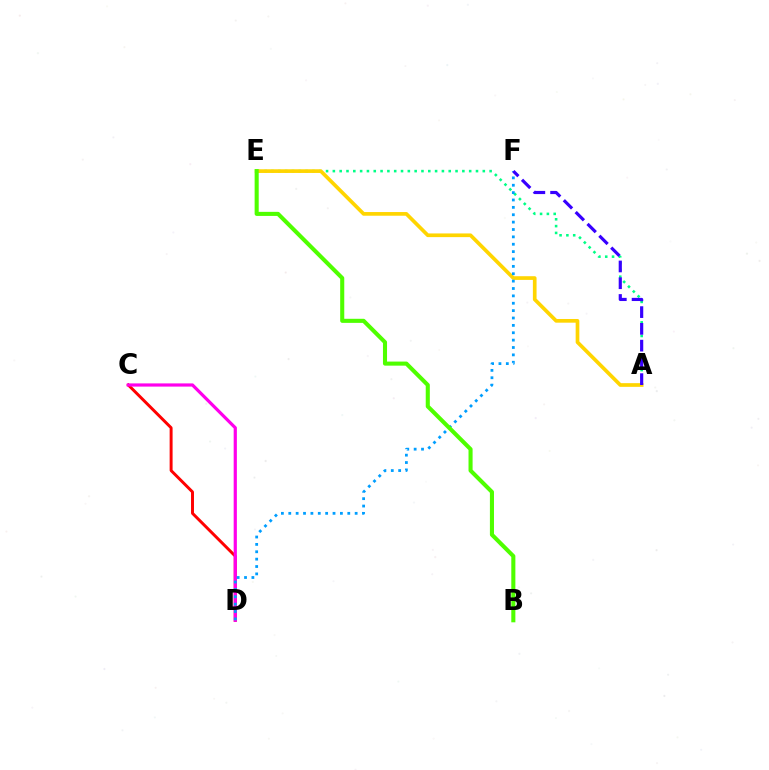{('A', 'E'): [{'color': '#00ff86', 'line_style': 'dotted', 'thickness': 1.85}, {'color': '#ffd500', 'line_style': 'solid', 'thickness': 2.65}], ('C', 'D'): [{'color': '#ff0000', 'line_style': 'solid', 'thickness': 2.13}, {'color': '#ff00ed', 'line_style': 'solid', 'thickness': 2.31}], ('D', 'F'): [{'color': '#009eff', 'line_style': 'dotted', 'thickness': 2.0}], ('A', 'F'): [{'color': '#3700ff', 'line_style': 'dashed', 'thickness': 2.28}], ('B', 'E'): [{'color': '#4fff00', 'line_style': 'solid', 'thickness': 2.94}]}